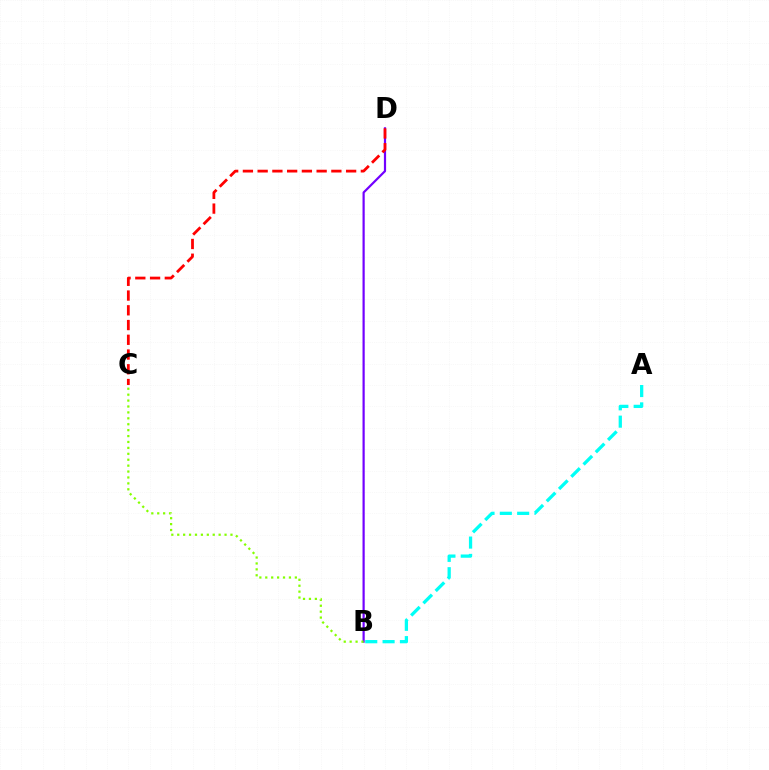{('B', 'D'): [{'color': '#7200ff', 'line_style': 'solid', 'thickness': 1.58}], ('B', 'C'): [{'color': '#84ff00', 'line_style': 'dotted', 'thickness': 1.61}], ('C', 'D'): [{'color': '#ff0000', 'line_style': 'dashed', 'thickness': 2.0}], ('A', 'B'): [{'color': '#00fff6', 'line_style': 'dashed', 'thickness': 2.35}]}